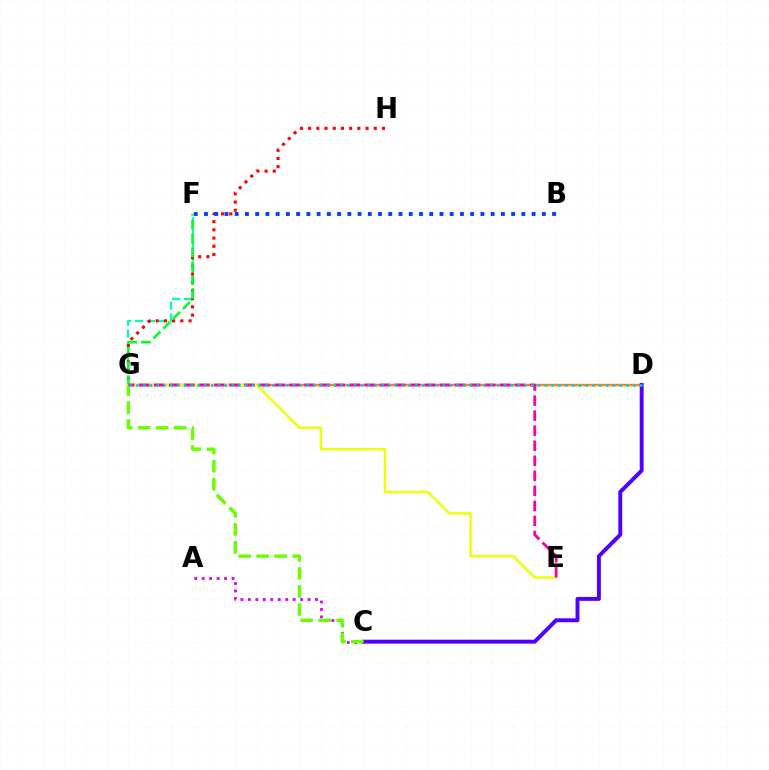{('D', 'G'): [{'color': '#ff8800', 'line_style': 'solid', 'thickness': 1.76}, {'color': '#00c7ff', 'line_style': 'dotted', 'thickness': 1.85}], ('F', 'G'): [{'color': '#00ffaf', 'line_style': 'dashed', 'thickness': 1.61}, {'color': '#00ff27', 'line_style': 'dashed', 'thickness': 1.89}], ('A', 'C'): [{'color': '#d600ff', 'line_style': 'dotted', 'thickness': 2.03}], ('C', 'D'): [{'color': '#4f00ff', 'line_style': 'solid', 'thickness': 2.82}], ('G', 'H'): [{'color': '#ff0000', 'line_style': 'dotted', 'thickness': 2.23}], ('B', 'F'): [{'color': '#003fff', 'line_style': 'dotted', 'thickness': 2.78}], ('C', 'G'): [{'color': '#66ff00', 'line_style': 'dashed', 'thickness': 2.45}], ('E', 'G'): [{'color': '#eeff00', 'line_style': 'solid', 'thickness': 1.74}, {'color': '#ff00a0', 'line_style': 'dashed', 'thickness': 2.04}]}